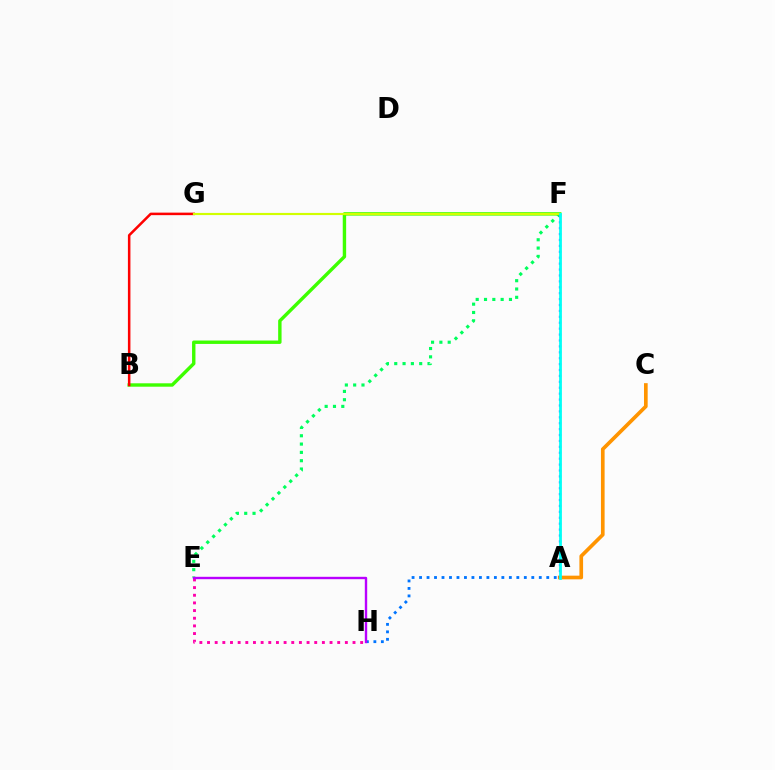{('A', 'C'): [{'color': '#ff9400', 'line_style': 'solid', 'thickness': 2.65}], ('A', 'H'): [{'color': '#0074ff', 'line_style': 'dotted', 'thickness': 2.03}], ('B', 'F'): [{'color': '#3dff00', 'line_style': 'solid', 'thickness': 2.45}], ('B', 'G'): [{'color': '#ff0000', 'line_style': 'solid', 'thickness': 1.81}], ('E', 'F'): [{'color': '#00ff5c', 'line_style': 'dotted', 'thickness': 2.26}], ('A', 'F'): [{'color': '#2500ff', 'line_style': 'dotted', 'thickness': 1.61}, {'color': '#00fff6', 'line_style': 'solid', 'thickness': 2.0}], ('E', 'H'): [{'color': '#ff00ac', 'line_style': 'dotted', 'thickness': 2.08}, {'color': '#b900ff', 'line_style': 'solid', 'thickness': 1.72}], ('F', 'G'): [{'color': '#d1ff00', 'line_style': 'solid', 'thickness': 1.56}]}